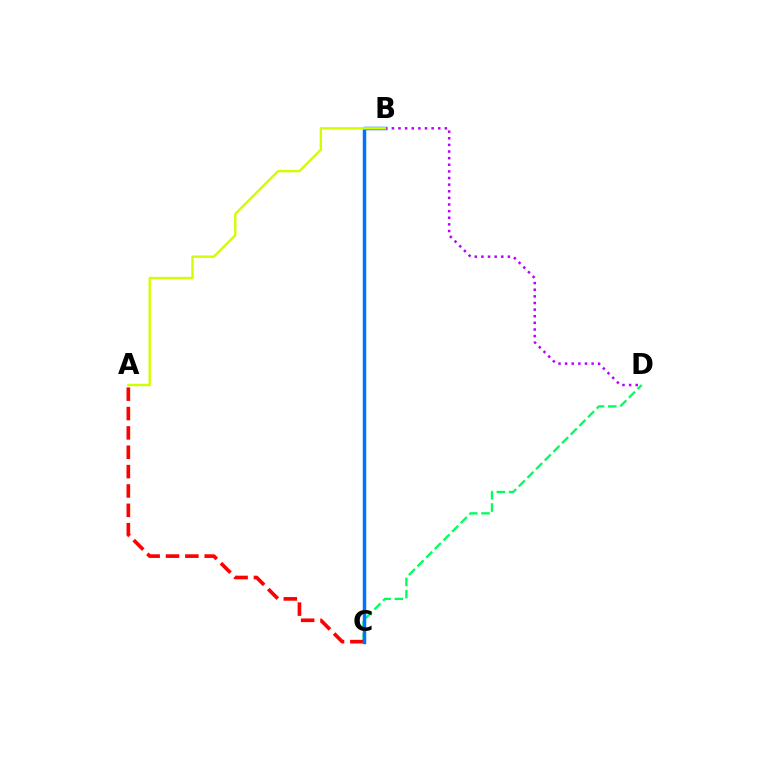{('C', 'D'): [{'color': '#00ff5c', 'line_style': 'dashed', 'thickness': 1.66}], ('A', 'C'): [{'color': '#ff0000', 'line_style': 'dashed', 'thickness': 2.63}], ('B', 'C'): [{'color': '#0074ff', 'line_style': 'solid', 'thickness': 2.51}], ('B', 'D'): [{'color': '#b900ff', 'line_style': 'dotted', 'thickness': 1.8}], ('A', 'B'): [{'color': '#d1ff00', 'line_style': 'solid', 'thickness': 1.74}]}